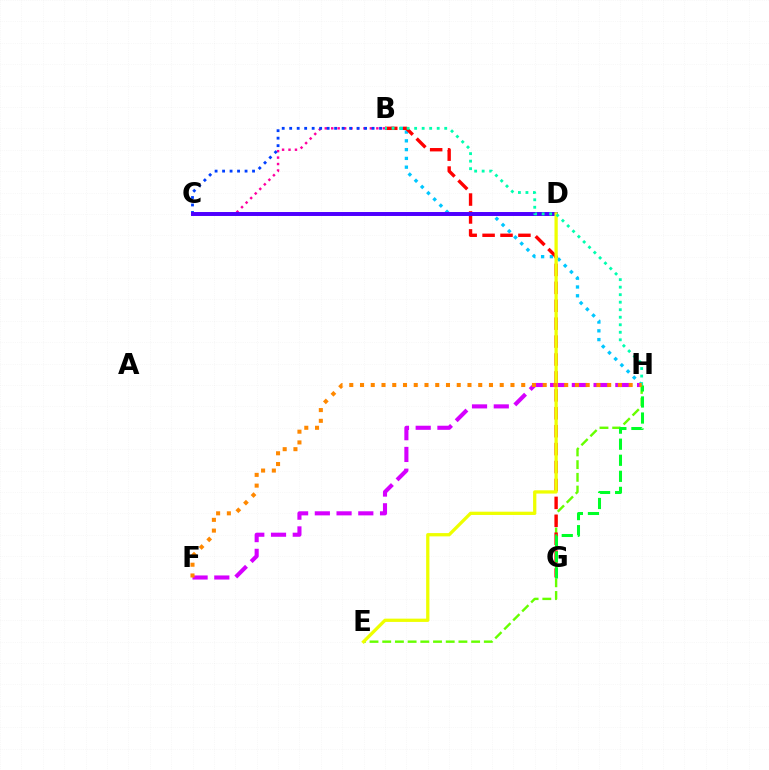{('B', 'C'): [{'color': '#ff00a0', 'line_style': 'dotted', 'thickness': 1.75}, {'color': '#003fff', 'line_style': 'dotted', 'thickness': 2.03}], ('E', 'H'): [{'color': '#66ff00', 'line_style': 'dashed', 'thickness': 1.73}], ('B', 'H'): [{'color': '#00c7ff', 'line_style': 'dotted', 'thickness': 2.39}, {'color': '#00ffaf', 'line_style': 'dotted', 'thickness': 2.04}], ('F', 'H'): [{'color': '#d600ff', 'line_style': 'dashed', 'thickness': 2.95}, {'color': '#ff8800', 'line_style': 'dotted', 'thickness': 2.92}], ('B', 'G'): [{'color': '#ff0000', 'line_style': 'dashed', 'thickness': 2.43}], ('C', 'D'): [{'color': '#4f00ff', 'line_style': 'solid', 'thickness': 2.85}], ('D', 'E'): [{'color': '#eeff00', 'line_style': 'solid', 'thickness': 2.36}], ('G', 'H'): [{'color': '#00ff27', 'line_style': 'dashed', 'thickness': 2.18}]}